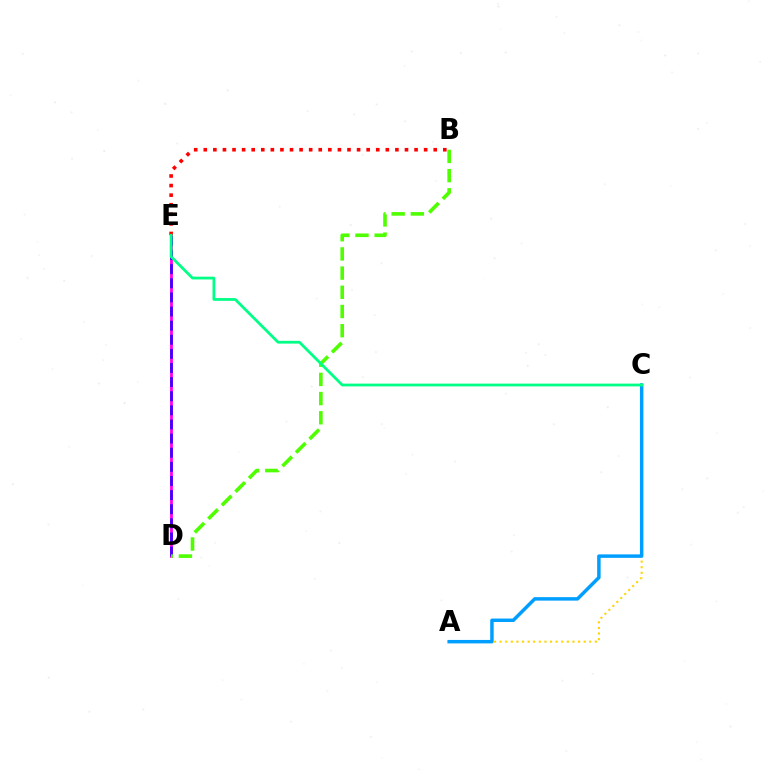{('D', 'E'): [{'color': '#ff00ed', 'line_style': 'solid', 'thickness': 2.02}, {'color': '#3700ff', 'line_style': 'dashed', 'thickness': 1.92}], ('A', 'C'): [{'color': '#ffd500', 'line_style': 'dotted', 'thickness': 1.52}, {'color': '#009eff', 'line_style': 'solid', 'thickness': 2.5}], ('B', 'D'): [{'color': '#4fff00', 'line_style': 'dashed', 'thickness': 2.61}], ('B', 'E'): [{'color': '#ff0000', 'line_style': 'dotted', 'thickness': 2.6}], ('C', 'E'): [{'color': '#00ff86', 'line_style': 'solid', 'thickness': 1.99}]}